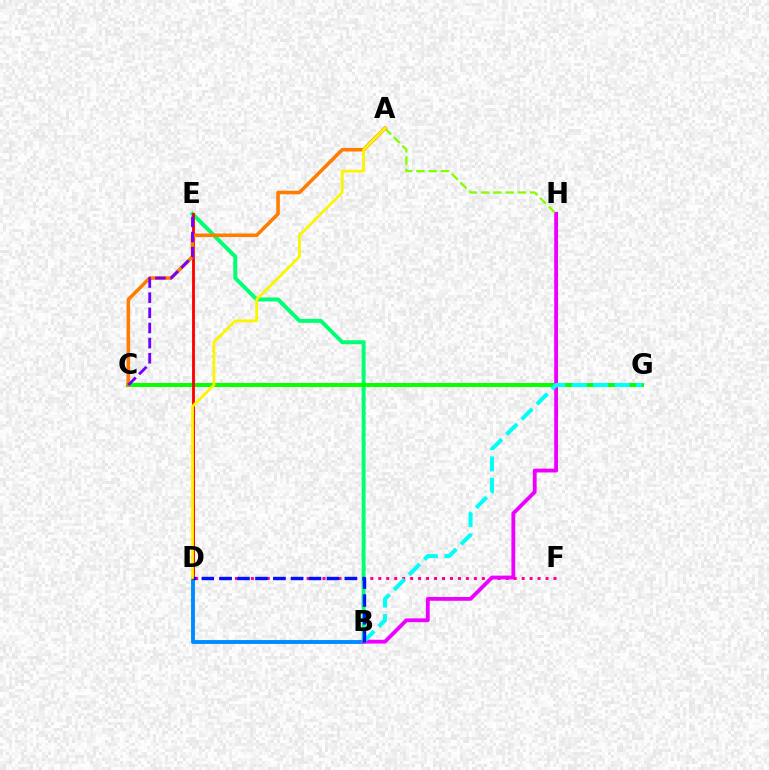{('D', 'F'): [{'color': '#ff0094', 'line_style': 'dotted', 'thickness': 2.16}], ('B', 'D'): [{'color': '#008cff', 'line_style': 'solid', 'thickness': 2.79}, {'color': '#0010ff', 'line_style': 'dashed', 'thickness': 2.43}], ('B', 'E'): [{'color': '#00ff74', 'line_style': 'solid', 'thickness': 2.85}], ('C', 'G'): [{'color': '#08ff00', 'line_style': 'solid', 'thickness': 2.84}], ('D', 'E'): [{'color': '#ff0000', 'line_style': 'solid', 'thickness': 2.05}], ('B', 'H'): [{'color': '#ee00ff', 'line_style': 'solid', 'thickness': 2.76}], ('A', 'H'): [{'color': '#84ff00', 'line_style': 'dashed', 'thickness': 1.67}], ('B', 'G'): [{'color': '#00fff6', 'line_style': 'dashed', 'thickness': 2.91}], ('A', 'C'): [{'color': '#ff7c00', 'line_style': 'solid', 'thickness': 2.56}], ('C', 'E'): [{'color': '#7200ff', 'line_style': 'dashed', 'thickness': 2.06}], ('A', 'D'): [{'color': '#fcf500', 'line_style': 'solid', 'thickness': 2.01}]}